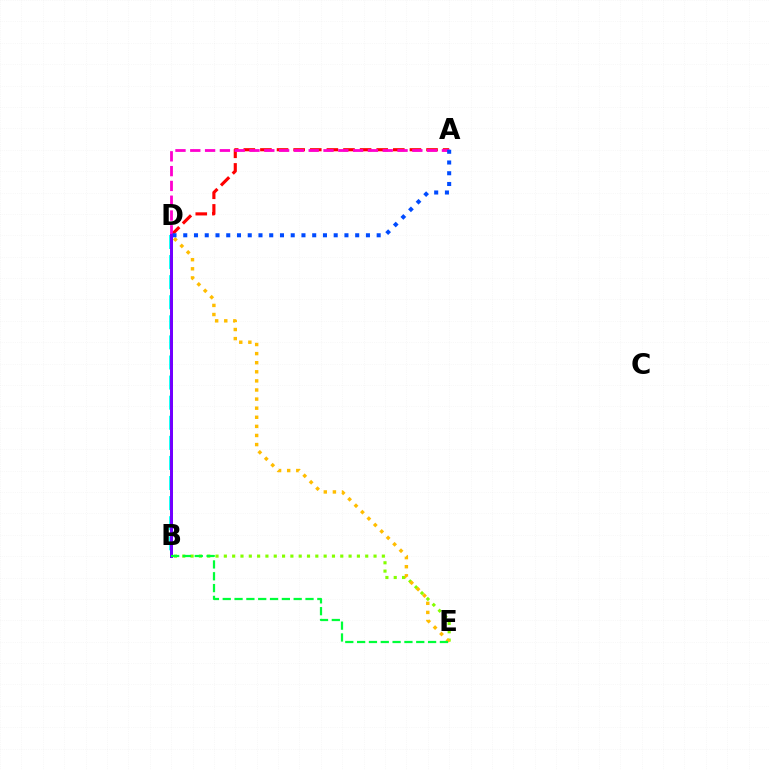{('B', 'E'): [{'color': '#84ff00', 'line_style': 'dotted', 'thickness': 2.26}, {'color': '#00ff39', 'line_style': 'dashed', 'thickness': 1.61}], ('D', 'E'): [{'color': '#ffbd00', 'line_style': 'dotted', 'thickness': 2.47}], ('A', 'D'): [{'color': '#ff0000', 'line_style': 'dashed', 'thickness': 2.26}, {'color': '#ff00cf', 'line_style': 'dashed', 'thickness': 2.01}, {'color': '#004bff', 'line_style': 'dotted', 'thickness': 2.92}], ('B', 'D'): [{'color': '#00fff6', 'line_style': 'dashed', 'thickness': 2.73}, {'color': '#7200ff', 'line_style': 'solid', 'thickness': 2.16}]}